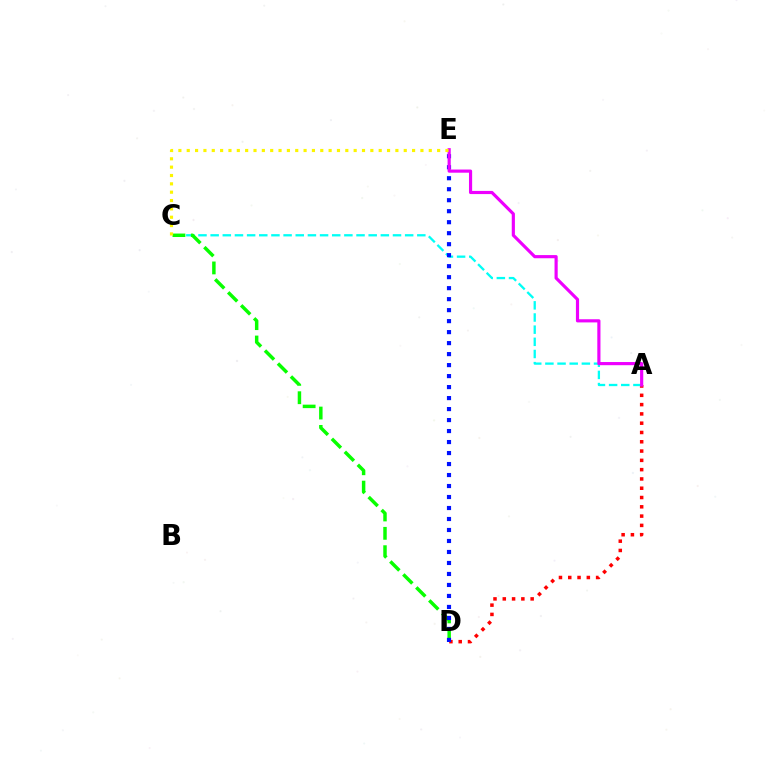{('A', 'D'): [{'color': '#ff0000', 'line_style': 'dotted', 'thickness': 2.52}], ('A', 'C'): [{'color': '#00fff6', 'line_style': 'dashed', 'thickness': 1.65}], ('C', 'D'): [{'color': '#08ff00', 'line_style': 'dashed', 'thickness': 2.49}], ('D', 'E'): [{'color': '#0010ff', 'line_style': 'dotted', 'thickness': 2.99}], ('A', 'E'): [{'color': '#ee00ff', 'line_style': 'solid', 'thickness': 2.28}], ('C', 'E'): [{'color': '#fcf500', 'line_style': 'dotted', 'thickness': 2.27}]}